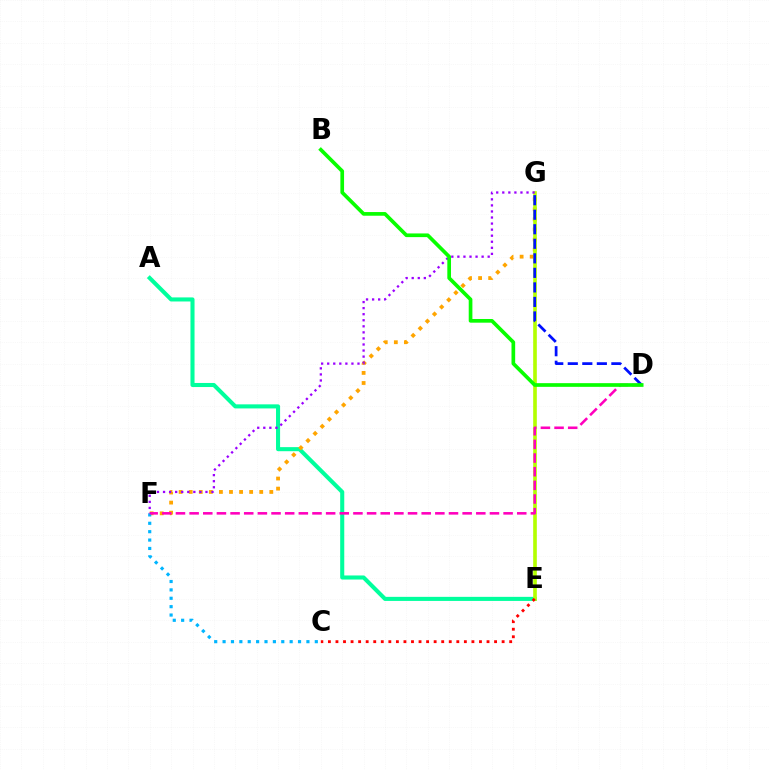{('A', 'E'): [{'color': '#00ff9d', 'line_style': 'solid', 'thickness': 2.93}], ('F', 'G'): [{'color': '#ffa500', 'line_style': 'dotted', 'thickness': 2.74}, {'color': '#9b00ff', 'line_style': 'dotted', 'thickness': 1.65}], ('C', 'F'): [{'color': '#00b5ff', 'line_style': 'dotted', 'thickness': 2.28}], ('E', 'G'): [{'color': '#b3ff00', 'line_style': 'solid', 'thickness': 2.62}], ('D', 'F'): [{'color': '#ff00bd', 'line_style': 'dashed', 'thickness': 1.85}], ('C', 'E'): [{'color': '#ff0000', 'line_style': 'dotted', 'thickness': 2.05}], ('D', 'G'): [{'color': '#0010ff', 'line_style': 'dashed', 'thickness': 1.97}], ('B', 'D'): [{'color': '#08ff00', 'line_style': 'solid', 'thickness': 2.65}]}